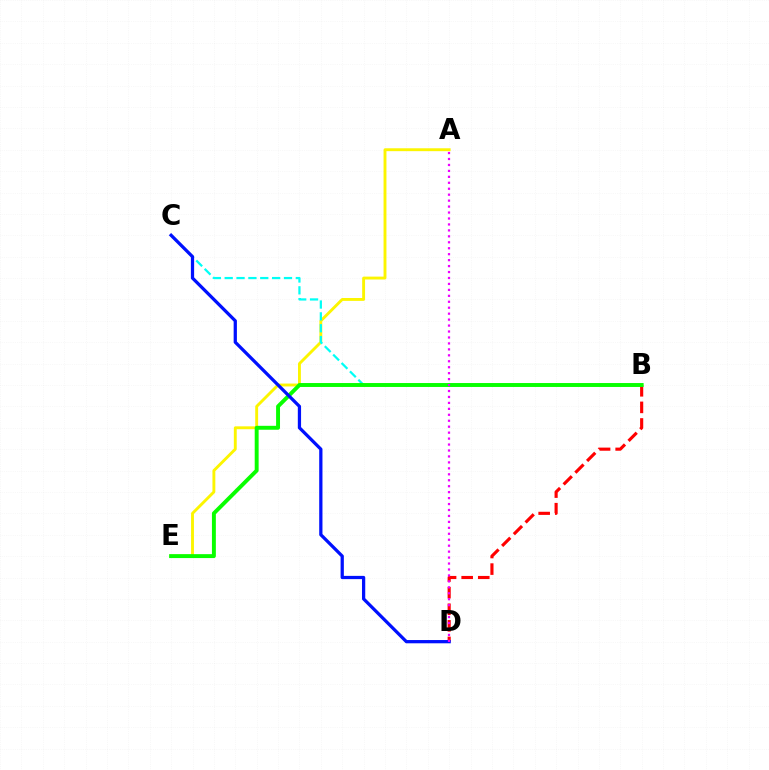{('B', 'D'): [{'color': '#ff0000', 'line_style': 'dashed', 'thickness': 2.25}], ('A', 'E'): [{'color': '#fcf500', 'line_style': 'solid', 'thickness': 2.08}], ('B', 'C'): [{'color': '#00fff6', 'line_style': 'dashed', 'thickness': 1.61}], ('B', 'E'): [{'color': '#08ff00', 'line_style': 'solid', 'thickness': 2.82}], ('C', 'D'): [{'color': '#0010ff', 'line_style': 'solid', 'thickness': 2.34}], ('A', 'D'): [{'color': '#ee00ff', 'line_style': 'dotted', 'thickness': 1.62}]}